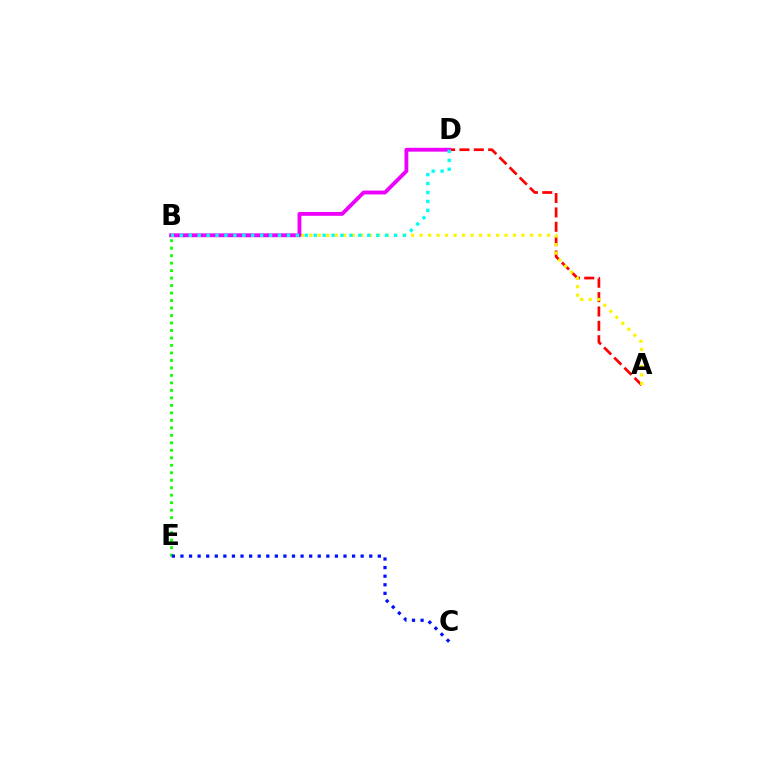{('A', 'D'): [{'color': '#ff0000', 'line_style': 'dashed', 'thickness': 1.95}], ('A', 'B'): [{'color': '#fcf500', 'line_style': 'dotted', 'thickness': 2.31}], ('B', 'E'): [{'color': '#08ff00', 'line_style': 'dotted', 'thickness': 2.03}], ('B', 'D'): [{'color': '#ee00ff', 'line_style': 'solid', 'thickness': 2.76}, {'color': '#00fff6', 'line_style': 'dotted', 'thickness': 2.43}], ('C', 'E'): [{'color': '#0010ff', 'line_style': 'dotted', 'thickness': 2.33}]}